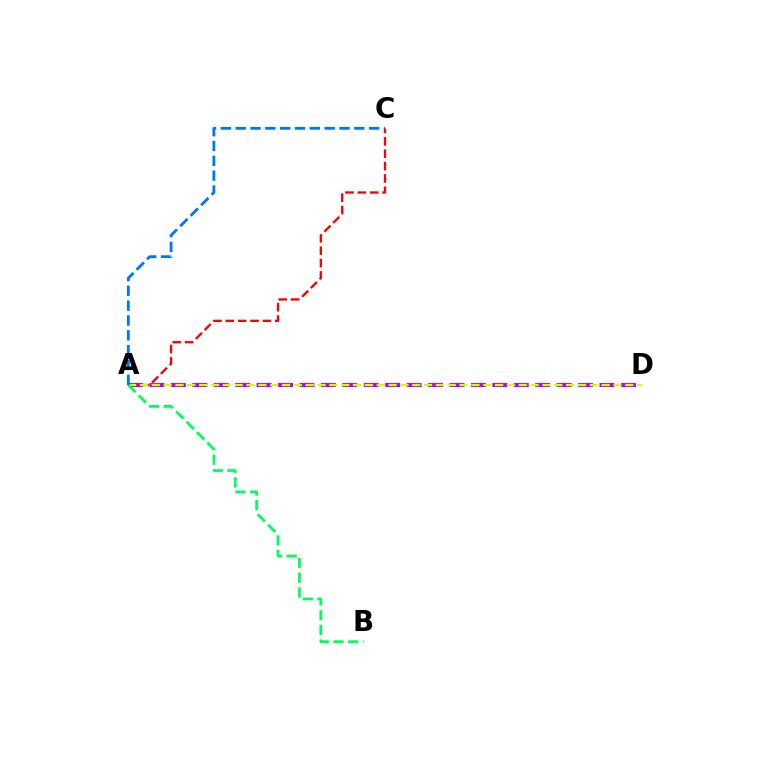{('A', 'D'): [{'color': '#b900ff', 'line_style': 'dashed', 'thickness': 2.91}, {'color': '#d1ff00', 'line_style': 'dashed', 'thickness': 1.61}], ('A', 'C'): [{'color': '#ff0000', 'line_style': 'dashed', 'thickness': 1.68}, {'color': '#0074ff', 'line_style': 'dashed', 'thickness': 2.01}], ('A', 'B'): [{'color': '#00ff5c', 'line_style': 'dashed', 'thickness': 2.0}]}